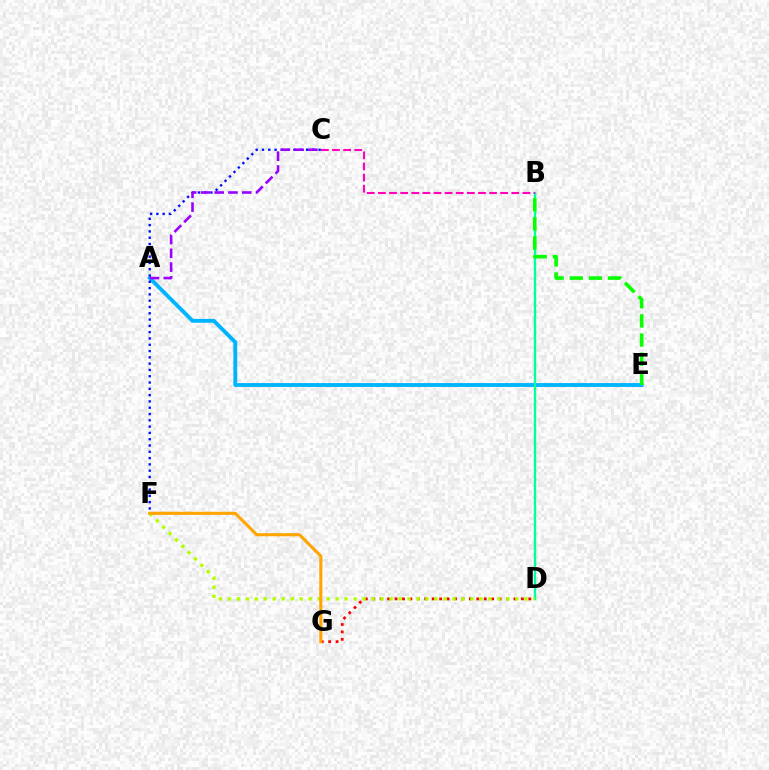{('A', 'E'): [{'color': '#00b5ff', 'line_style': 'solid', 'thickness': 2.78}], ('B', 'D'): [{'color': '#00ff9d', 'line_style': 'solid', 'thickness': 1.68}], ('B', 'E'): [{'color': '#08ff00', 'line_style': 'dashed', 'thickness': 2.6}], ('C', 'F'): [{'color': '#0010ff', 'line_style': 'dotted', 'thickness': 1.71}], ('A', 'C'): [{'color': '#9b00ff', 'line_style': 'dashed', 'thickness': 1.87}], ('D', 'G'): [{'color': '#ff0000', 'line_style': 'dotted', 'thickness': 2.02}], ('B', 'C'): [{'color': '#ff00bd', 'line_style': 'dashed', 'thickness': 1.51}], ('D', 'F'): [{'color': '#b3ff00', 'line_style': 'dotted', 'thickness': 2.44}], ('F', 'G'): [{'color': '#ffa500', 'line_style': 'solid', 'thickness': 2.22}]}